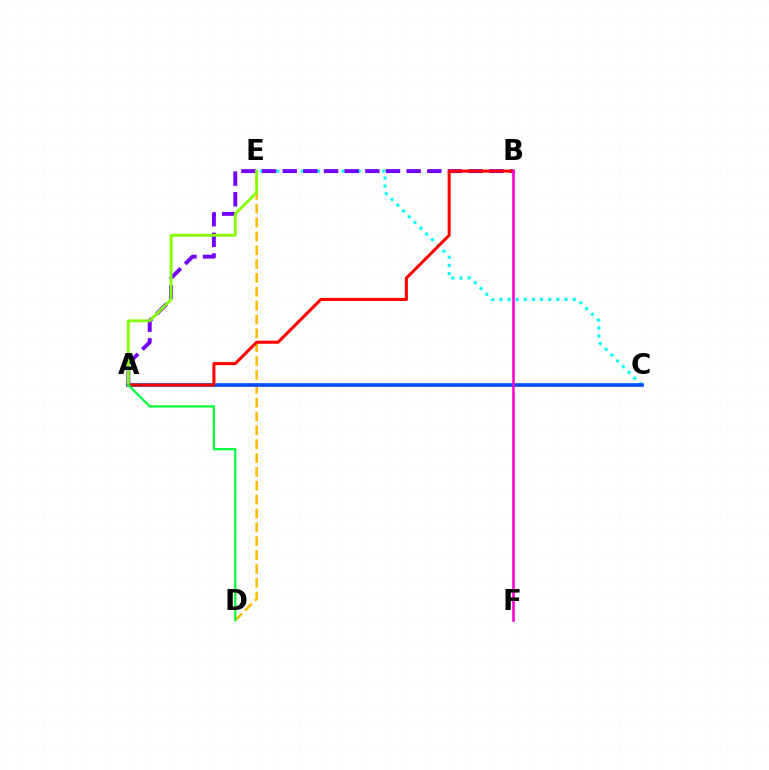{('C', 'E'): [{'color': '#00fff6', 'line_style': 'dotted', 'thickness': 2.21}], ('D', 'E'): [{'color': '#ffbd00', 'line_style': 'dashed', 'thickness': 1.88}], ('A', 'C'): [{'color': '#004bff', 'line_style': 'solid', 'thickness': 2.61}], ('A', 'B'): [{'color': '#7200ff', 'line_style': 'dashed', 'thickness': 2.81}, {'color': '#ff0000', 'line_style': 'solid', 'thickness': 2.21}], ('B', 'F'): [{'color': '#ff00cf', 'line_style': 'solid', 'thickness': 1.87}], ('A', 'E'): [{'color': '#84ff00', 'line_style': 'solid', 'thickness': 2.03}], ('A', 'D'): [{'color': '#00ff39', 'line_style': 'solid', 'thickness': 1.61}]}